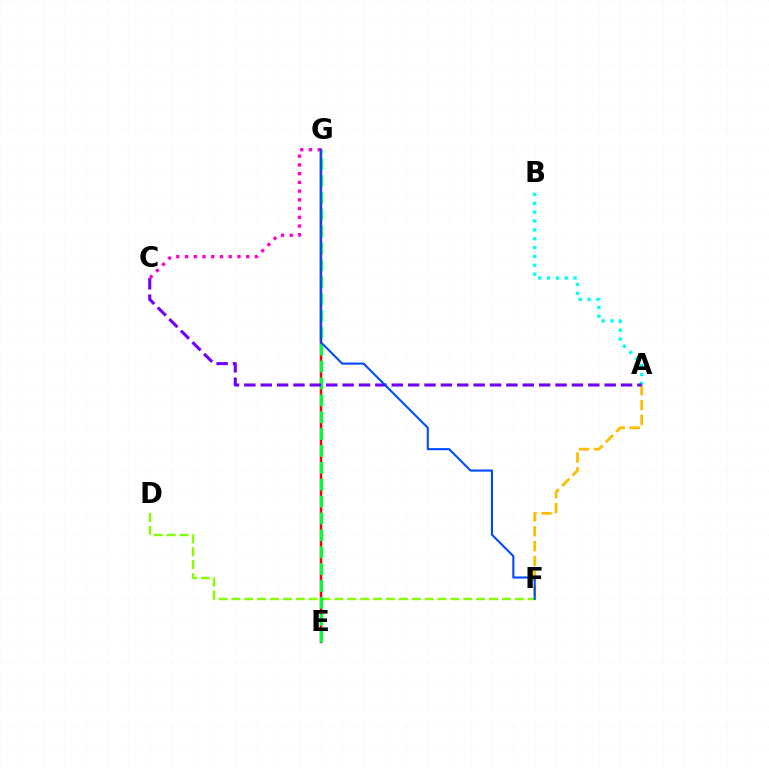{('D', 'F'): [{'color': '#84ff00', 'line_style': 'dashed', 'thickness': 1.75}], ('A', 'B'): [{'color': '#00fff6', 'line_style': 'dotted', 'thickness': 2.41}], ('A', 'F'): [{'color': '#ffbd00', 'line_style': 'dashed', 'thickness': 2.02}], ('E', 'G'): [{'color': '#ff0000', 'line_style': 'solid', 'thickness': 1.79}, {'color': '#00ff39', 'line_style': 'dashed', 'thickness': 2.29}], ('A', 'C'): [{'color': '#7200ff', 'line_style': 'dashed', 'thickness': 2.22}], ('C', 'G'): [{'color': '#ff00cf', 'line_style': 'dotted', 'thickness': 2.37}], ('F', 'G'): [{'color': '#004bff', 'line_style': 'solid', 'thickness': 1.51}]}